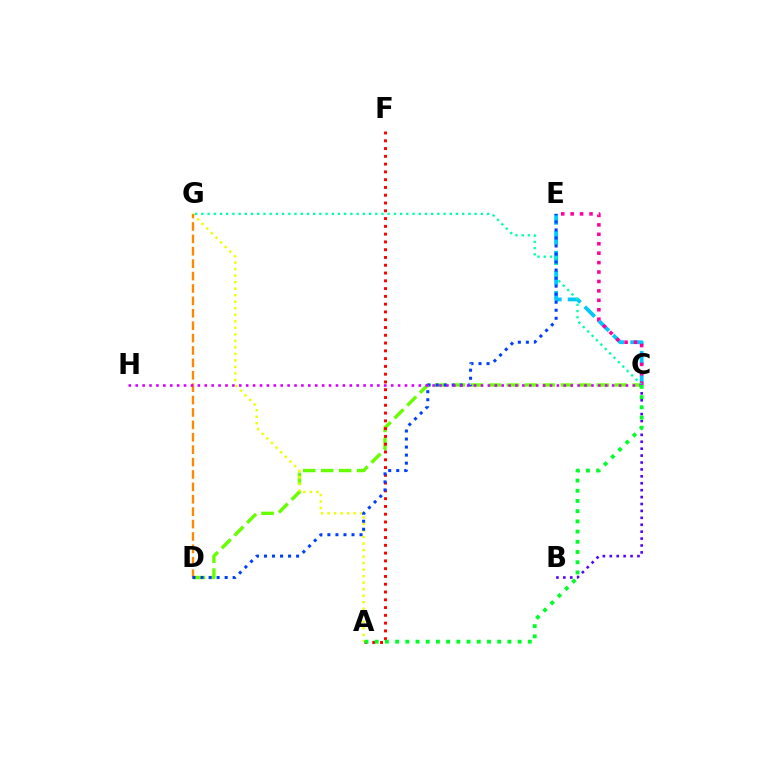{('C', 'E'): [{'color': '#00c7ff', 'line_style': 'dashed', 'thickness': 2.73}, {'color': '#ff00a0', 'line_style': 'dotted', 'thickness': 2.56}], ('C', 'D'): [{'color': '#66ff00', 'line_style': 'dashed', 'thickness': 2.44}], ('A', 'G'): [{'color': '#eeff00', 'line_style': 'dotted', 'thickness': 1.77}], ('D', 'G'): [{'color': '#ff8800', 'line_style': 'dashed', 'thickness': 1.68}], ('A', 'F'): [{'color': '#ff0000', 'line_style': 'dotted', 'thickness': 2.11}], ('C', 'G'): [{'color': '#00ffaf', 'line_style': 'dotted', 'thickness': 1.69}], ('D', 'E'): [{'color': '#003fff', 'line_style': 'dotted', 'thickness': 2.18}], ('B', 'C'): [{'color': '#4f00ff', 'line_style': 'dotted', 'thickness': 1.88}], ('C', 'H'): [{'color': '#d600ff', 'line_style': 'dotted', 'thickness': 1.88}], ('A', 'C'): [{'color': '#00ff27', 'line_style': 'dotted', 'thickness': 2.77}]}